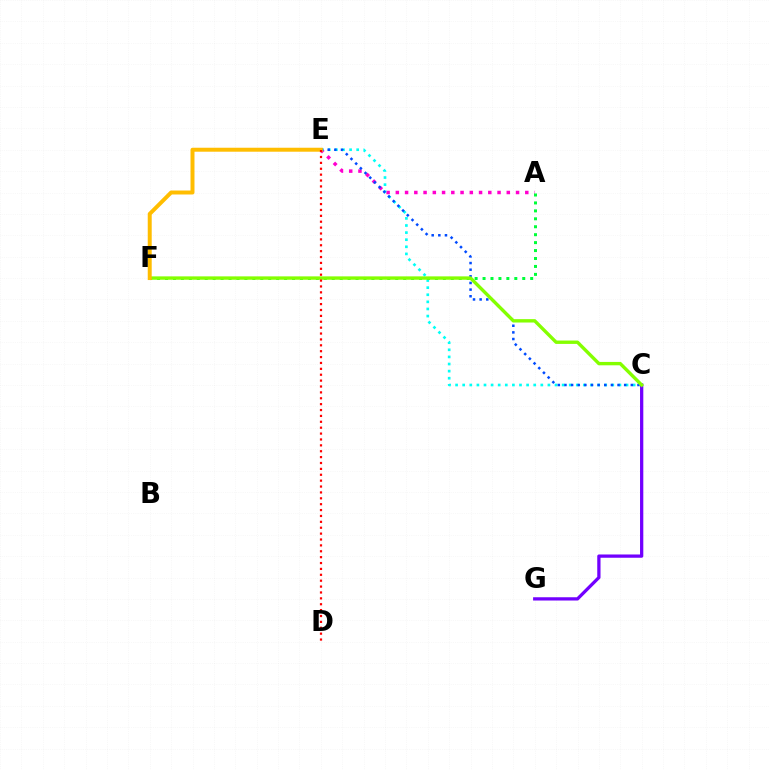{('A', 'E'): [{'color': '#ff00cf', 'line_style': 'dotted', 'thickness': 2.51}], ('C', 'E'): [{'color': '#00fff6', 'line_style': 'dotted', 'thickness': 1.93}, {'color': '#004bff', 'line_style': 'dotted', 'thickness': 1.8}], ('A', 'F'): [{'color': '#00ff39', 'line_style': 'dotted', 'thickness': 2.16}], ('C', 'G'): [{'color': '#7200ff', 'line_style': 'solid', 'thickness': 2.36}], ('C', 'F'): [{'color': '#84ff00', 'line_style': 'solid', 'thickness': 2.43}], ('E', 'F'): [{'color': '#ffbd00', 'line_style': 'solid', 'thickness': 2.86}], ('D', 'E'): [{'color': '#ff0000', 'line_style': 'dotted', 'thickness': 1.6}]}